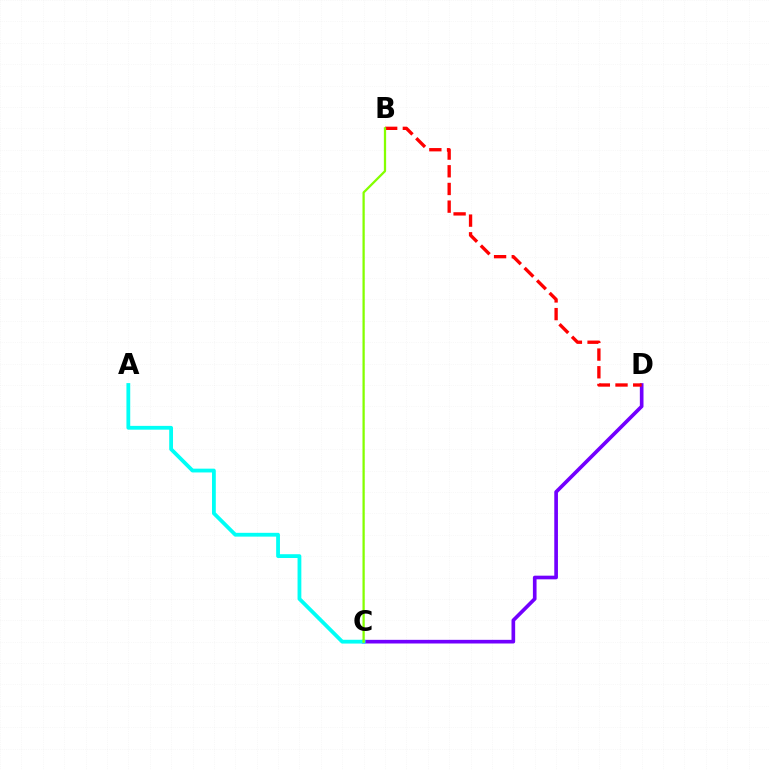{('C', 'D'): [{'color': '#7200ff', 'line_style': 'solid', 'thickness': 2.63}], ('A', 'C'): [{'color': '#00fff6', 'line_style': 'solid', 'thickness': 2.73}], ('B', 'D'): [{'color': '#ff0000', 'line_style': 'dashed', 'thickness': 2.4}], ('B', 'C'): [{'color': '#84ff00', 'line_style': 'solid', 'thickness': 1.63}]}